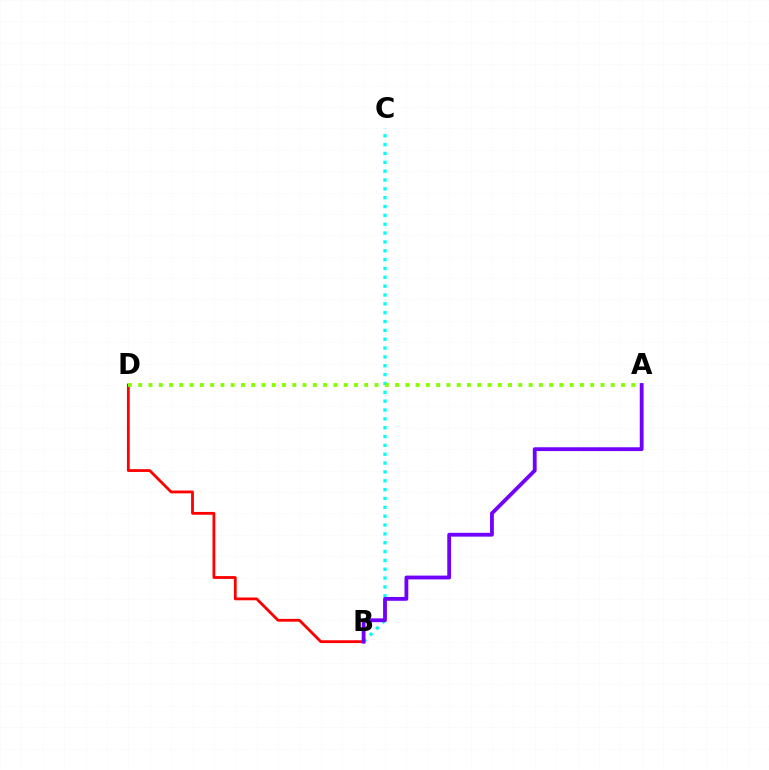{('B', 'D'): [{'color': '#ff0000', 'line_style': 'solid', 'thickness': 2.01}], ('B', 'C'): [{'color': '#00fff6', 'line_style': 'dotted', 'thickness': 2.4}], ('A', 'D'): [{'color': '#84ff00', 'line_style': 'dotted', 'thickness': 2.79}], ('A', 'B'): [{'color': '#7200ff', 'line_style': 'solid', 'thickness': 2.74}]}